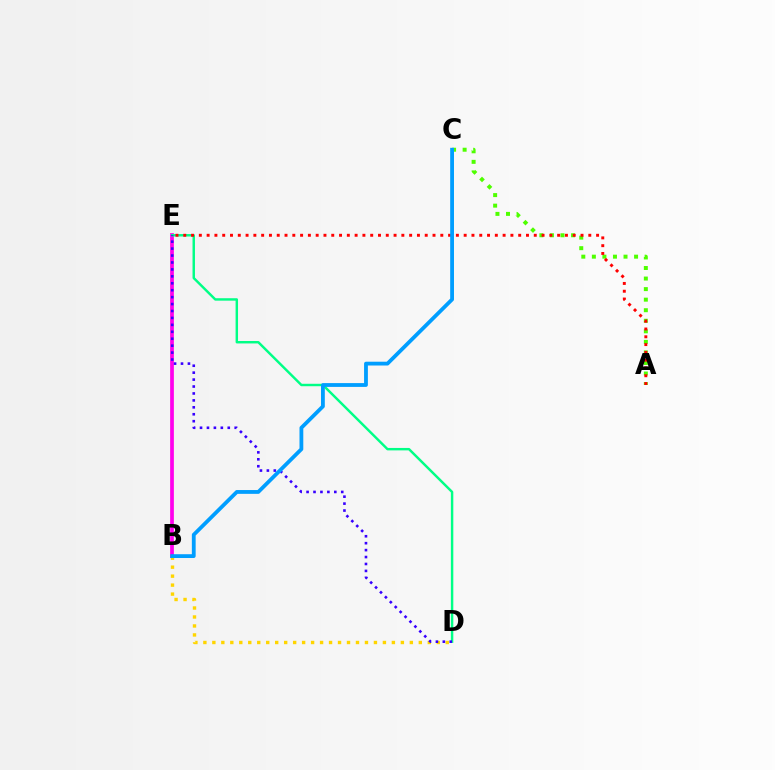{('B', 'D'): [{'color': '#ffd500', 'line_style': 'dotted', 'thickness': 2.44}], ('B', 'E'): [{'color': '#ff00ed', 'line_style': 'solid', 'thickness': 2.68}], ('A', 'C'): [{'color': '#4fff00', 'line_style': 'dotted', 'thickness': 2.87}], ('D', 'E'): [{'color': '#00ff86', 'line_style': 'solid', 'thickness': 1.76}, {'color': '#3700ff', 'line_style': 'dotted', 'thickness': 1.88}], ('A', 'E'): [{'color': '#ff0000', 'line_style': 'dotted', 'thickness': 2.12}], ('B', 'C'): [{'color': '#009eff', 'line_style': 'solid', 'thickness': 2.74}]}